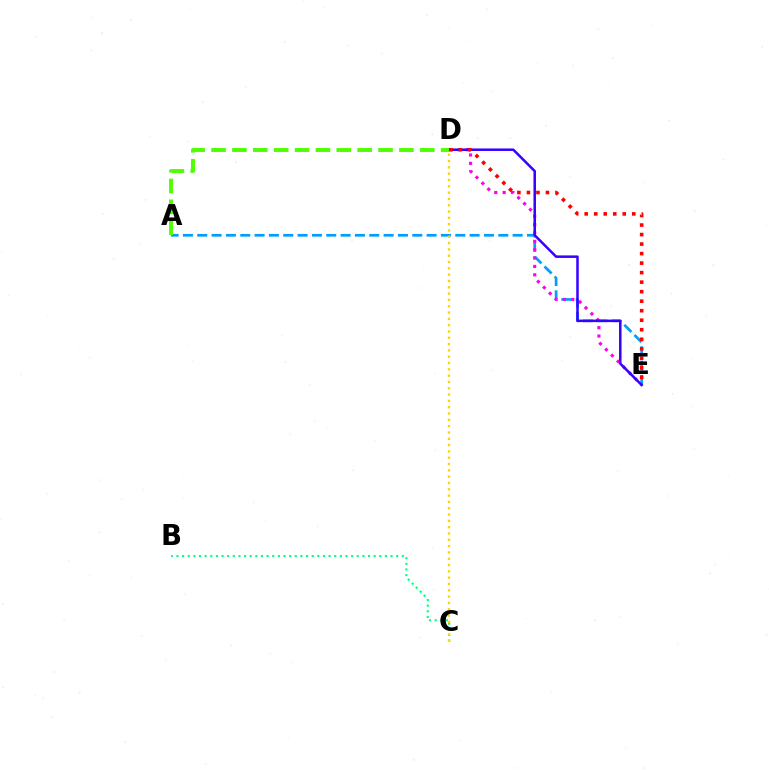{('A', 'E'): [{'color': '#009eff', 'line_style': 'dashed', 'thickness': 1.95}], ('D', 'E'): [{'color': '#ff00ed', 'line_style': 'dotted', 'thickness': 2.27}, {'color': '#3700ff', 'line_style': 'solid', 'thickness': 1.81}, {'color': '#ff0000', 'line_style': 'dotted', 'thickness': 2.59}], ('B', 'C'): [{'color': '#00ff86', 'line_style': 'dotted', 'thickness': 1.53}], ('A', 'D'): [{'color': '#4fff00', 'line_style': 'dashed', 'thickness': 2.84}], ('C', 'D'): [{'color': '#ffd500', 'line_style': 'dotted', 'thickness': 1.72}]}